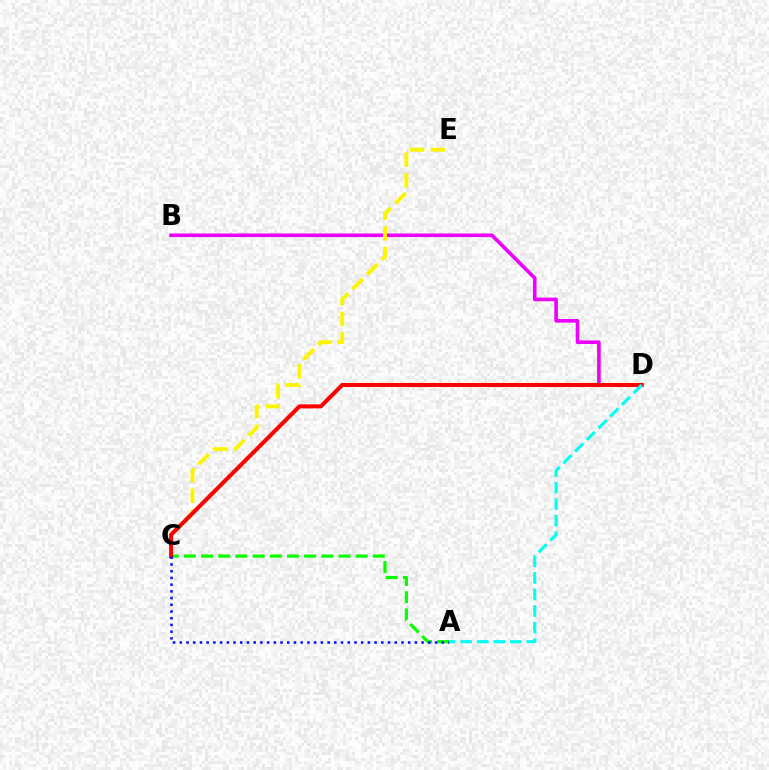{('B', 'D'): [{'color': '#ee00ff', 'line_style': 'solid', 'thickness': 2.6}], ('C', 'E'): [{'color': '#fcf500', 'line_style': 'dashed', 'thickness': 2.81}], ('A', 'C'): [{'color': '#08ff00', 'line_style': 'dashed', 'thickness': 2.33}, {'color': '#0010ff', 'line_style': 'dotted', 'thickness': 1.82}], ('C', 'D'): [{'color': '#ff0000', 'line_style': 'solid', 'thickness': 2.91}], ('A', 'D'): [{'color': '#00fff6', 'line_style': 'dashed', 'thickness': 2.25}]}